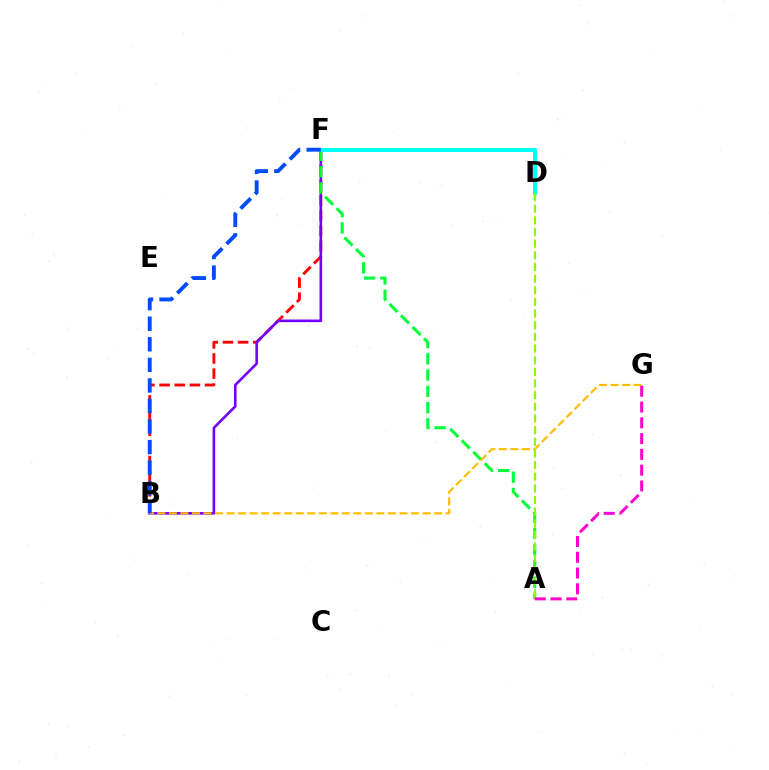{('B', 'F'): [{'color': '#ff0000', 'line_style': 'dashed', 'thickness': 2.06}, {'color': '#7200ff', 'line_style': 'solid', 'thickness': 1.87}, {'color': '#004bff', 'line_style': 'dashed', 'thickness': 2.79}], ('A', 'F'): [{'color': '#00ff39', 'line_style': 'dashed', 'thickness': 2.21}], ('D', 'F'): [{'color': '#00fff6', 'line_style': 'solid', 'thickness': 2.95}], ('B', 'G'): [{'color': '#ffbd00', 'line_style': 'dashed', 'thickness': 1.57}], ('A', 'G'): [{'color': '#ff00cf', 'line_style': 'dashed', 'thickness': 2.14}], ('A', 'D'): [{'color': '#84ff00', 'line_style': 'dashed', 'thickness': 1.58}]}